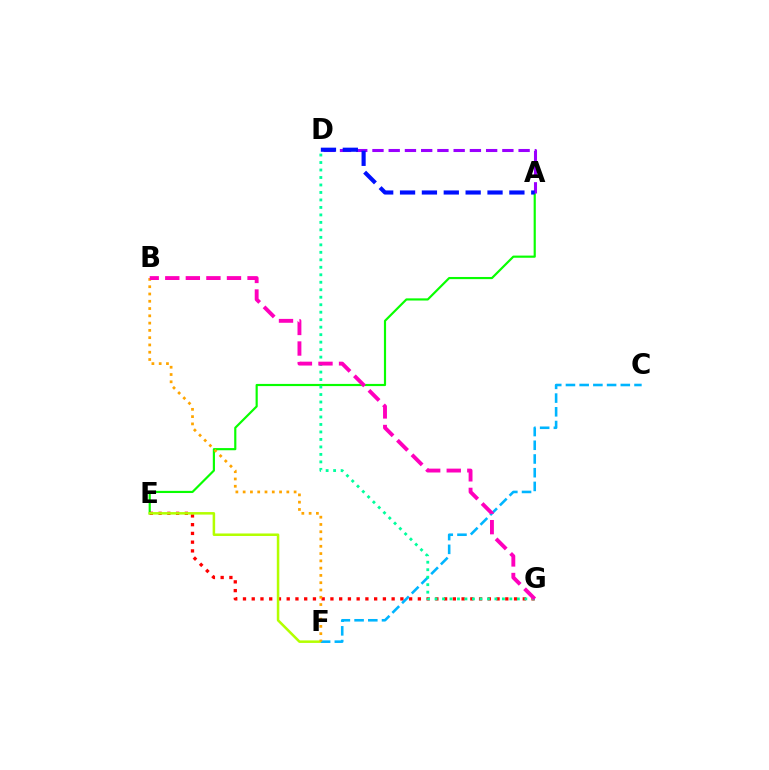{('A', 'E'): [{'color': '#08ff00', 'line_style': 'solid', 'thickness': 1.56}], ('E', 'G'): [{'color': '#ff0000', 'line_style': 'dotted', 'thickness': 2.38}], ('E', 'F'): [{'color': '#b3ff00', 'line_style': 'solid', 'thickness': 1.81}], ('C', 'F'): [{'color': '#00b5ff', 'line_style': 'dashed', 'thickness': 1.86}], ('B', 'F'): [{'color': '#ffa500', 'line_style': 'dotted', 'thickness': 1.98}], ('A', 'D'): [{'color': '#9b00ff', 'line_style': 'dashed', 'thickness': 2.21}, {'color': '#0010ff', 'line_style': 'dashed', 'thickness': 2.97}], ('D', 'G'): [{'color': '#00ff9d', 'line_style': 'dotted', 'thickness': 2.03}], ('B', 'G'): [{'color': '#ff00bd', 'line_style': 'dashed', 'thickness': 2.79}]}